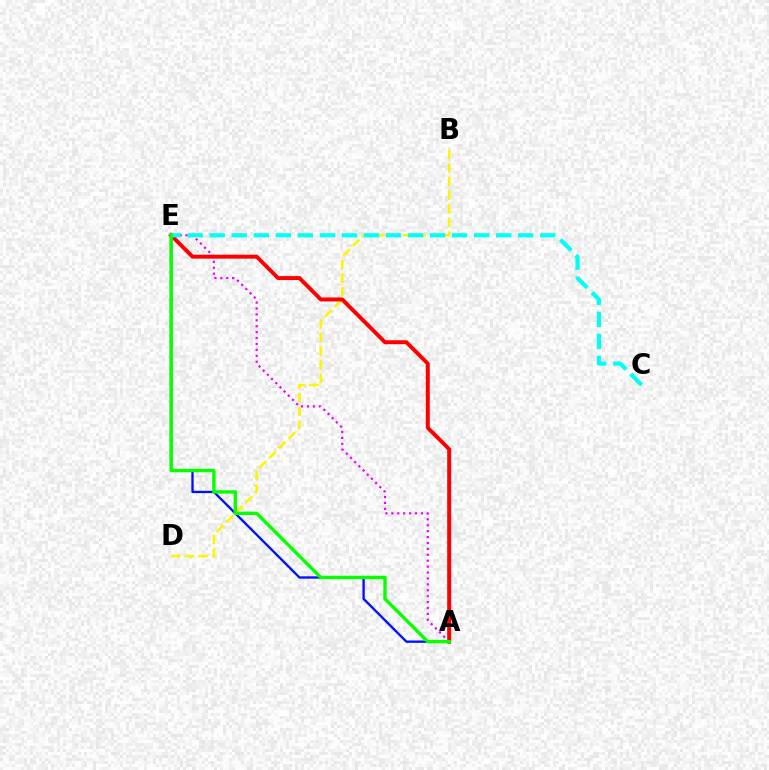{('A', 'E'): [{'color': '#ee00ff', 'line_style': 'dotted', 'thickness': 1.61}, {'color': '#0010ff', 'line_style': 'solid', 'thickness': 1.68}, {'color': '#ff0000', 'line_style': 'solid', 'thickness': 2.85}, {'color': '#08ff00', 'line_style': 'solid', 'thickness': 2.43}], ('B', 'D'): [{'color': '#fcf500', 'line_style': 'dashed', 'thickness': 1.85}], ('C', 'E'): [{'color': '#00fff6', 'line_style': 'dashed', 'thickness': 2.99}]}